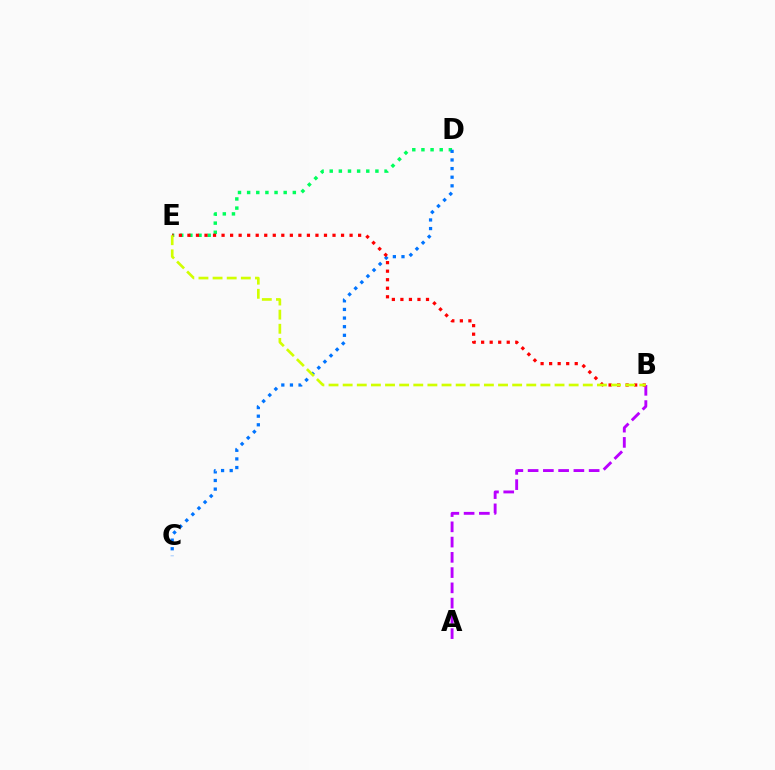{('D', 'E'): [{'color': '#00ff5c', 'line_style': 'dotted', 'thickness': 2.48}], ('C', 'D'): [{'color': '#0074ff', 'line_style': 'dotted', 'thickness': 2.34}], ('A', 'B'): [{'color': '#b900ff', 'line_style': 'dashed', 'thickness': 2.07}], ('B', 'E'): [{'color': '#ff0000', 'line_style': 'dotted', 'thickness': 2.32}, {'color': '#d1ff00', 'line_style': 'dashed', 'thickness': 1.92}]}